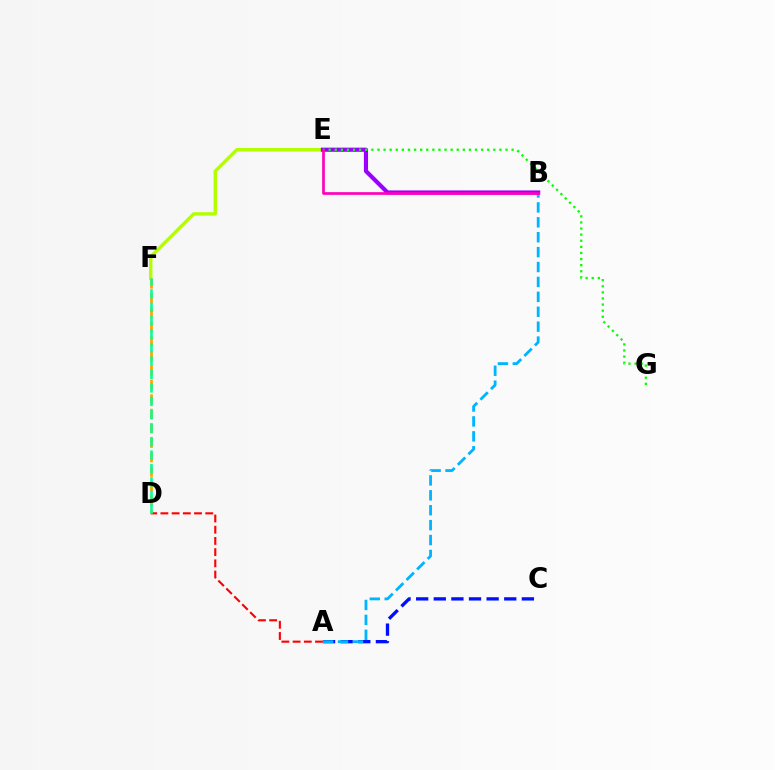{('E', 'F'): [{'color': '#b3ff00', 'line_style': 'solid', 'thickness': 2.45}], ('A', 'C'): [{'color': '#0010ff', 'line_style': 'dashed', 'thickness': 2.39}], ('A', 'D'): [{'color': '#ff0000', 'line_style': 'dashed', 'thickness': 1.52}], ('A', 'B'): [{'color': '#00b5ff', 'line_style': 'dashed', 'thickness': 2.03}], ('D', 'F'): [{'color': '#ffa500', 'line_style': 'dashed', 'thickness': 1.97}, {'color': '#00ff9d', 'line_style': 'dashed', 'thickness': 1.82}], ('B', 'E'): [{'color': '#9b00ff', 'line_style': 'solid', 'thickness': 2.98}, {'color': '#ff00bd', 'line_style': 'solid', 'thickness': 1.93}], ('E', 'G'): [{'color': '#08ff00', 'line_style': 'dotted', 'thickness': 1.66}]}